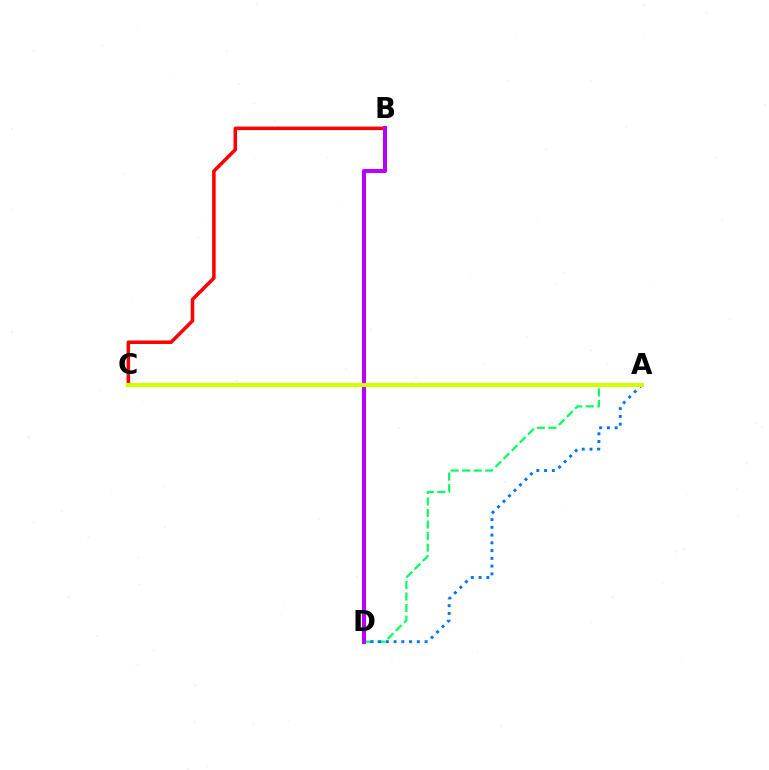{('A', 'D'): [{'color': '#00ff5c', 'line_style': 'dashed', 'thickness': 1.57}, {'color': '#0074ff', 'line_style': 'dotted', 'thickness': 2.11}], ('B', 'C'): [{'color': '#ff0000', 'line_style': 'solid', 'thickness': 2.53}], ('B', 'D'): [{'color': '#b900ff', 'line_style': 'solid', 'thickness': 2.93}], ('A', 'C'): [{'color': '#d1ff00', 'line_style': 'solid', 'thickness': 2.97}]}